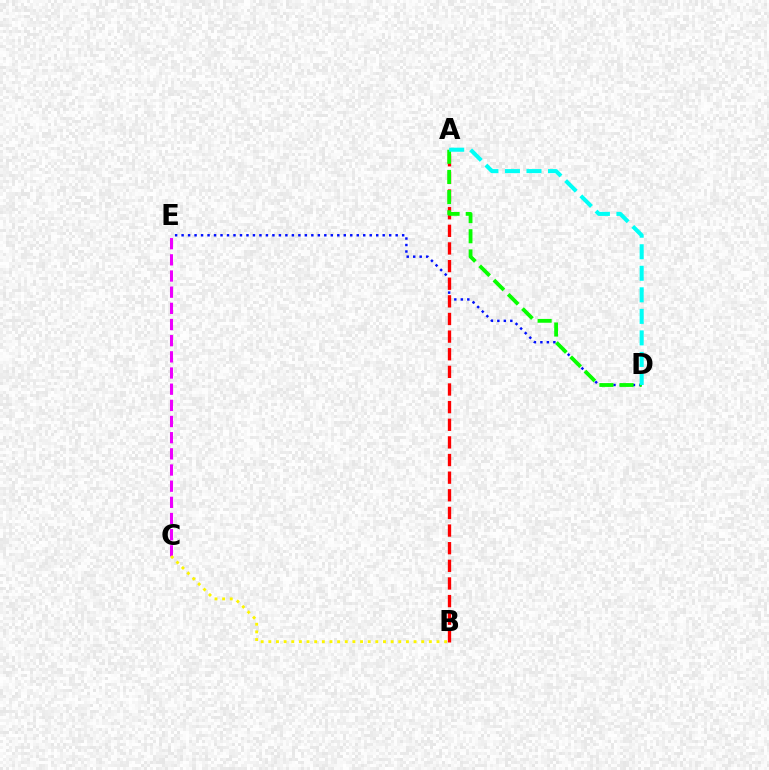{('D', 'E'): [{'color': '#0010ff', 'line_style': 'dotted', 'thickness': 1.76}], ('A', 'B'): [{'color': '#ff0000', 'line_style': 'dashed', 'thickness': 2.4}], ('A', 'D'): [{'color': '#08ff00', 'line_style': 'dashed', 'thickness': 2.74}, {'color': '#00fff6', 'line_style': 'dashed', 'thickness': 2.93}], ('C', 'E'): [{'color': '#ee00ff', 'line_style': 'dashed', 'thickness': 2.2}], ('B', 'C'): [{'color': '#fcf500', 'line_style': 'dotted', 'thickness': 2.08}]}